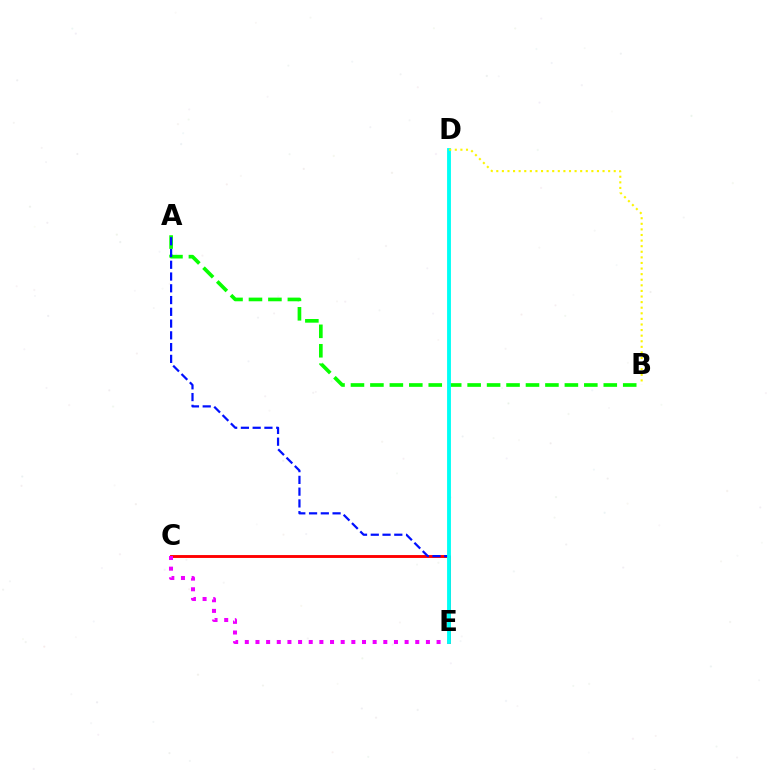{('A', 'B'): [{'color': '#08ff00', 'line_style': 'dashed', 'thickness': 2.64}], ('C', 'E'): [{'color': '#ff0000', 'line_style': 'solid', 'thickness': 2.08}, {'color': '#ee00ff', 'line_style': 'dotted', 'thickness': 2.89}], ('A', 'E'): [{'color': '#0010ff', 'line_style': 'dashed', 'thickness': 1.6}], ('D', 'E'): [{'color': '#00fff6', 'line_style': 'solid', 'thickness': 2.77}], ('B', 'D'): [{'color': '#fcf500', 'line_style': 'dotted', 'thickness': 1.52}]}